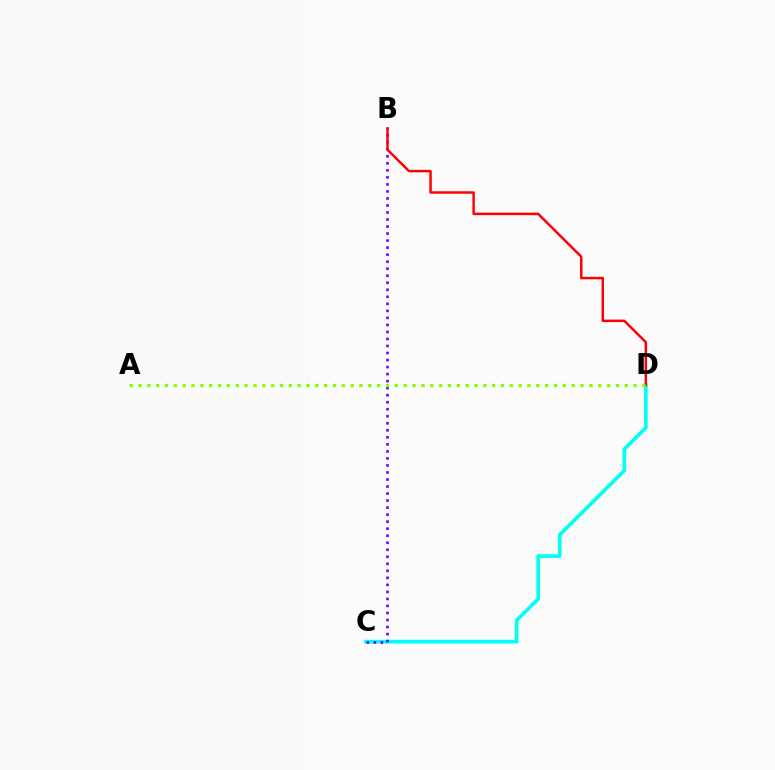{('C', 'D'): [{'color': '#00fff6', 'line_style': 'solid', 'thickness': 2.66}], ('B', 'C'): [{'color': '#7200ff', 'line_style': 'dotted', 'thickness': 1.91}], ('B', 'D'): [{'color': '#ff0000', 'line_style': 'solid', 'thickness': 1.77}], ('A', 'D'): [{'color': '#84ff00', 'line_style': 'dotted', 'thickness': 2.4}]}